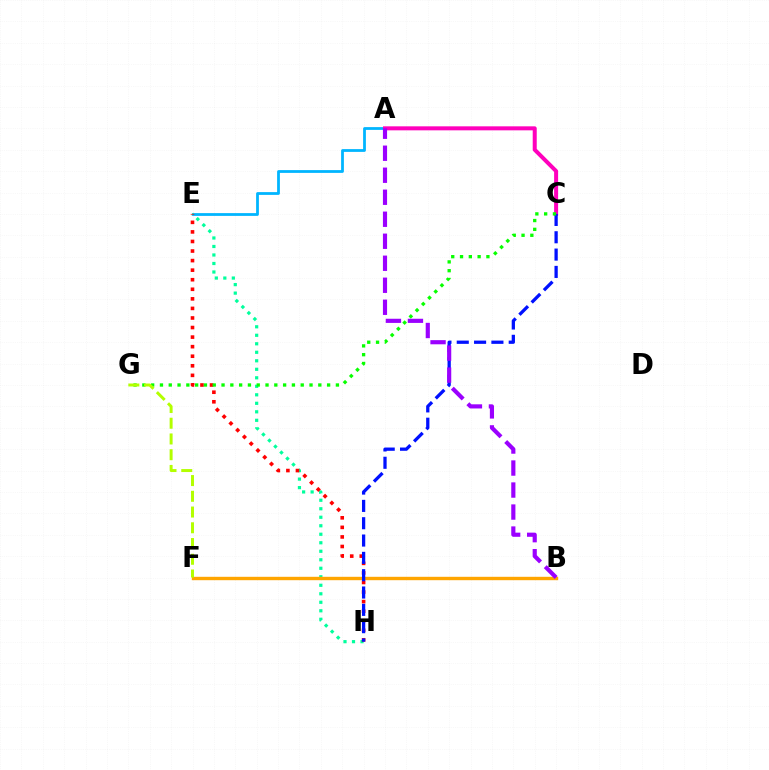{('A', 'E'): [{'color': '#00b5ff', 'line_style': 'solid', 'thickness': 2.0}], ('E', 'H'): [{'color': '#00ff9d', 'line_style': 'dotted', 'thickness': 2.31}, {'color': '#ff0000', 'line_style': 'dotted', 'thickness': 2.6}], ('A', 'C'): [{'color': '#ff00bd', 'line_style': 'solid', 'thickness': 2.88}], ('B', 'F'): [{'color': '#ffa500', 'line_style': 'solid', 'thickness': 2.44}], ('C', 'H'): [{'color': '#0010ff', 'line_style': 'dashed', 'thickness': 2.35}], ('C', 'G'): [{'color': '#08ff00', 'line_style': 'dotted', 'thickness': 2.39}], ('A', 'B'): [{'color': '#9b00ff', 'line_style': 'dashed', 'thickness': 2.99}], ('F', 'G'): [{'color': '#b3ff00', 'line_style': 'dashed', 'thickness': 2.14}]}